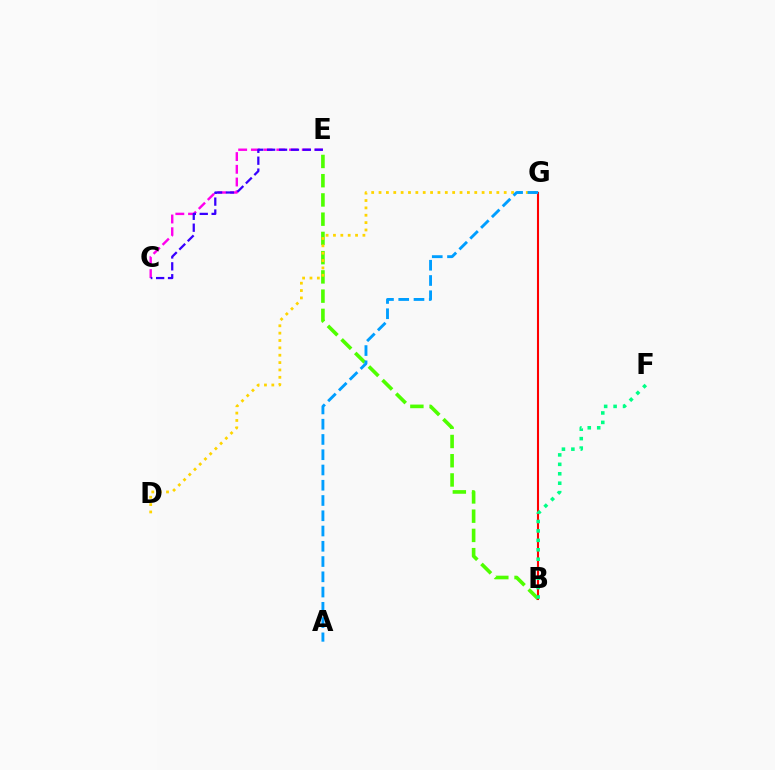{('C', 'E'): [{'color': '#ff00ed', 'line_style': 'dashed', 'thickness': 1.73}, {'color': '#3700ff', 'line_style': 'dashed', 'thickness': 1.62}], ('B', 'E'): [{'color': '#4fff00', 'line_style': 'dashed', 'thickness': 2.61}], ('D', 'G'): [{'color': '#ffd500', 'line_style': 'dotted', 'thickness': 2.0}], ('B', 'G'): [{'color': '#ff0000', 'line_style': 'solid', 'thickness': 1.5}], ('B', 'F'): [{'color': '#00ff86', 'line_style': 'dotted', 'thickness': 2.57}], ('A', 'G'): [{'color': '#009eff', 'line_style': 'dashed', 'thickness': 2.07}]}